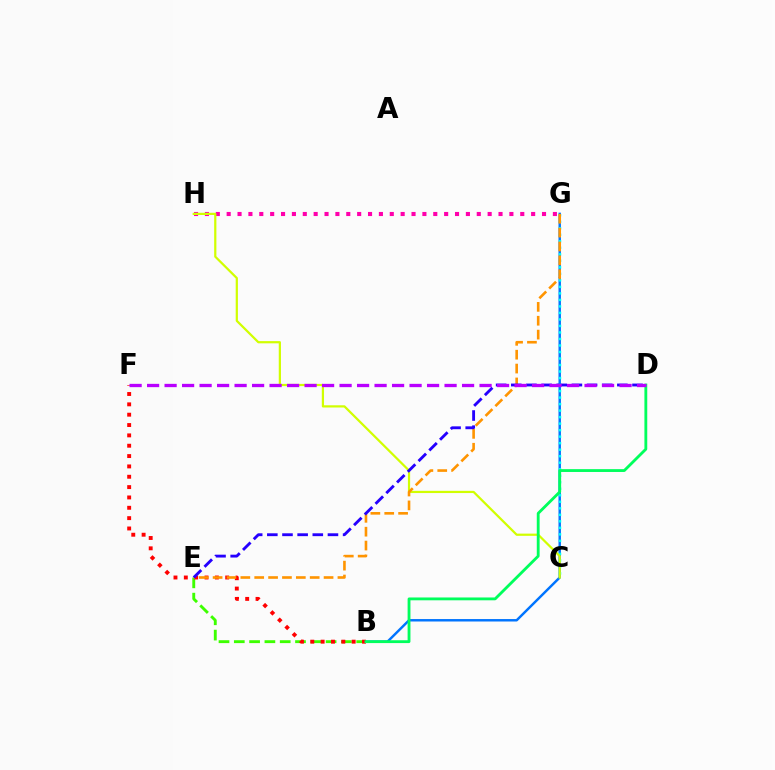{('B', 'G'): [{'color': '#0074ff', 'line_style': 'solid', 'thickness': 1.76}], ('C', 'G'): [{'color': '#00fff6', 'line_style': 'dotted', 'thickness': 1.77}], ('B', 'E'): [{'color': '#3dff00', 'line_style': 'dashed', 'thickness': 2.08}], ('G', 'H'): [{'color': '#ff00ac', 'line_style': 'dotted', 'thickness': 2.95}], ('B', 'F'): [{'color': '#ff0000', 'line_style': 'dotted', 'thickness': 2.81}], ('C', 'H'): [{'color': '#d1ff00', 'line_style': 'solid', 'thickness': 1.6}], ('E', 'G'): [{'color': '#ff9400', 'line_style': 'dashed', 'thickness': 1.88}], ('B', 'D'): [{'color': '#00ff5c', 'line_style': 'solid', 'thickness': 2.04}], ('D', 'E'): [{'color': '#2500ff', 'line_style': 'dashed', 'thickness': 2.06}], ('D', 'F'): [{'color': '#b900ff', 'line_style': 'dashed', 'thickness': 2.38}]}